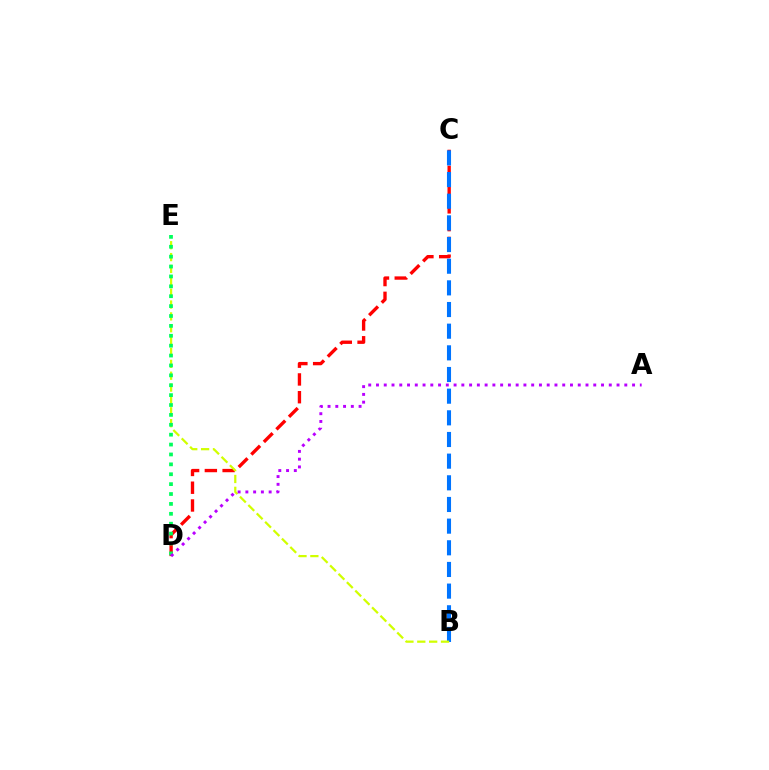{('C', 'D'): [{'color': '#ff0000', 'line_style': 'dashed', 'thickness': 2.41}], ('B', 'C'): [{'color': '#0074ff', 'line_style': 'dashed', 'thickness': 2.94}], ('B', 'E'): [{'color': '#d1ff00', 'line_style': 'dashed', 'thickness': 1.61}], ('D', 'E'): [{'color': '#00ff5c', 'line_style': 'dotted', 'thickness': 2.69}], ('A', 'D'): [{'color': '#b900ff', 'line_style': 'dotted', 'thickness': 2.11}]}